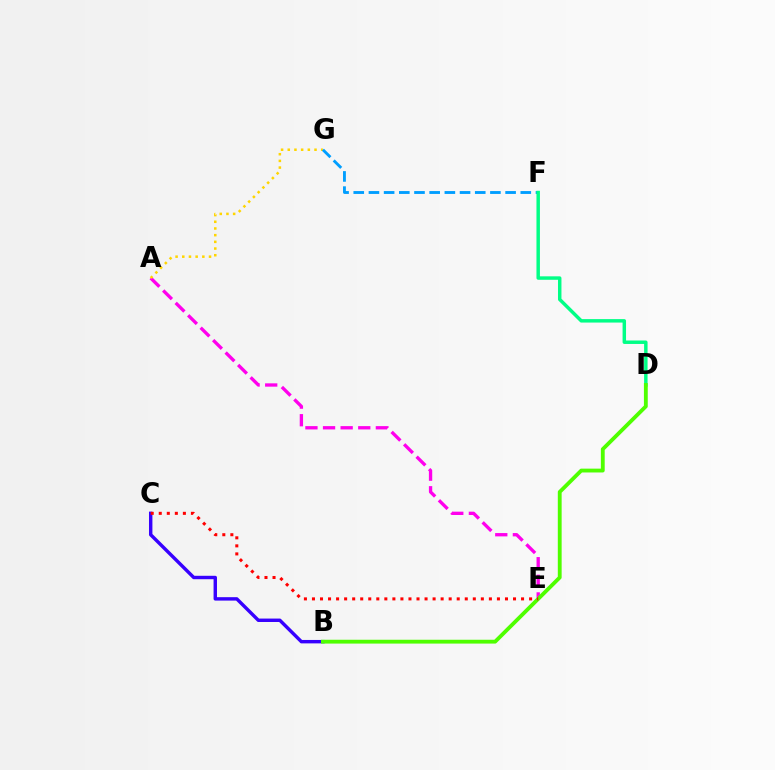{('A', 'E'): [{'color': '#ff00ed', 'line_style': 'dashed', 'thickness': 2.39}], ('A', 'G'): [{'color': '#ffd500', 'line_style': 'dotted', 'thickness': 1.82}], ('B', 'C'): [{'color': '#3700ff', 'line_style': 'solid', 'thickness': 2.46}], ('F', 'G'): [{'color': '#009eff', 'line_style': 'dashed', 'thickness': 2.06}], ('D', 'F'): [{'color': '#00ff86', 'line_style': 'solid', 'thickness': 2.49}], ('B', 'D'): [{'color': '#4fff00', 'line_style': 'solid', 'thickness': 2.76}], ('C', 'E'): [{'color': '#ff0000', 'line_style': 'dotted', 'thickness': 2.19}]}